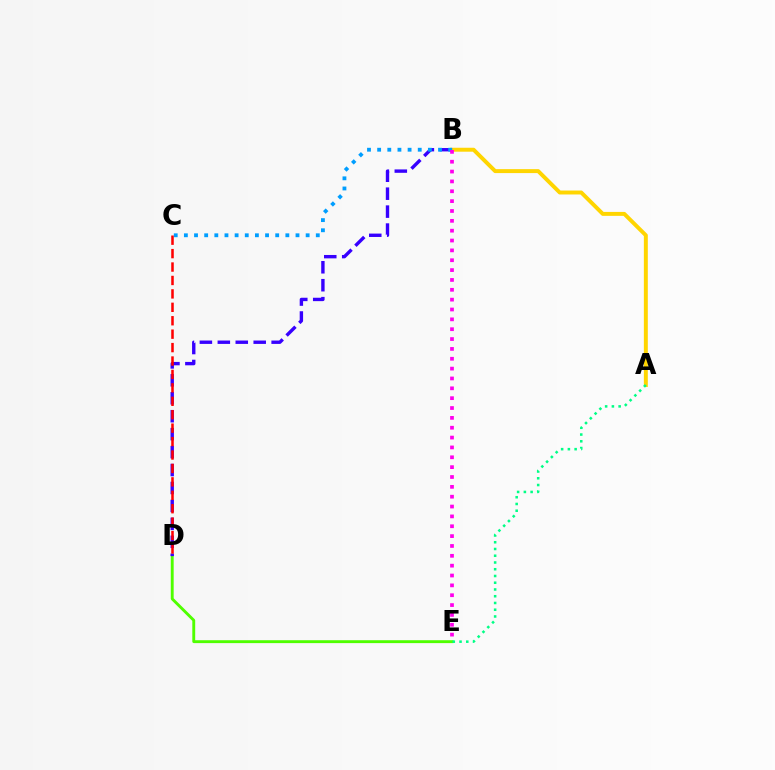{('D', 'E'): [{'color': '#4fff00', 'line_style': 'solid', 'thickness': 2.08}], ('A', 'B'): [{'color': '#ffd500', 'line_style': 'solid', 'thickness': 2.84}], ('B', 'D'): [{'color': '#3700ff', 'line_style': 'dashed', 'thickness': 2.44}], ('A', 'E'): [{'color': '#00ff86', 'line_style': 'dotted', 'thickness': 1.83}], ('B', 'C'): [{'color': '#009eff', 'line_style': 'dotted', 'thickness': 2.76}], ('B', 'E'): [{'color': '#ff00ed', 'line_style': 'dotted', 'thickness': 2.68}], ('C', 'D'): [{'color': '#ff0000', 'line_style': 'dashed', 'thickness': 1.82}]}